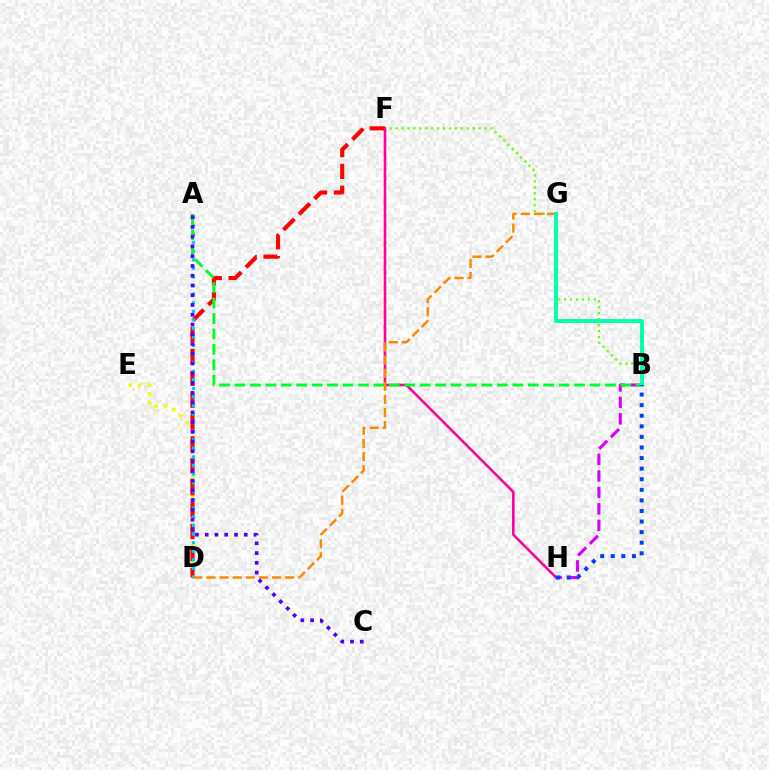{('D', 'E'): [{'color': '#eeff00', 'line_style': 'dotted', 'thickness': 2.57}], ('D', 'F'): [{'color': '#ff0000', 'line_style': 'dashed', 'thickness': 2.97}], ('B', 'F'): [{'color': '#66ff00', 'line_style': 'dotted', 'thickness': 1.61}], ('F', 'H'): [{'color': '#ff00a0', 'line_style': 'solid', 'thickness': 1.86}], ('A', 'D'): [{'color': '#00c7ff', 'line_style': 'dotted', 'thickness': 2.33}], ('B', 'H'): [{'color': '#d600ff', 'line_style': 'dashed', 'thickness': 2.24}, {'color': '#003fff', 'line_style': 'dotted', 'thickness': 2.88}], ('A', 'B'): [{'color': '#00ff27', 'line_style': 'dashed', 'thickness': 2.1}], ('D', 'G'): [{'color': '#ff8800', 'line_style': 'dashed', 'thickness': 1.78}], ('A', 'C'): [{'color': '#4f00ff', 'line_style': 'dotted', 'thickness': 2.65}], ('B', 'G'): [{'color': '#00ffaf', 'line_style': 'solid', 'thickness': 2.81}]}